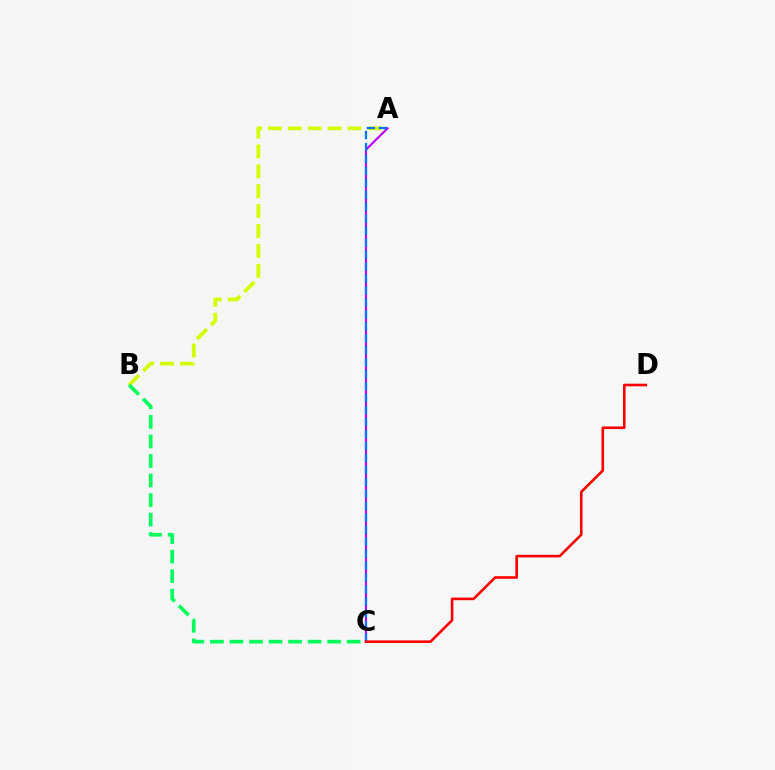{('A', 'B'): [{'color': '#d1ff00', 'line_style': 'dashed', 'thickness': 2.7}], ('A', 'C'): [{'color': '#b900ff', 'line_style': 'solid', 'thickness': 1.54}, {'color': '#0074ff', 'line_style': 'dashed', 'thickness': 1.62}], ('B', 'C'): [{'color': '#00ff5c', 'line_style': 'dashed', 'thickness': 2.65}], ('C', 'D'): [{'color': '#ff0000', 'line_style': 'solid', 'thickness': 1.88}]}